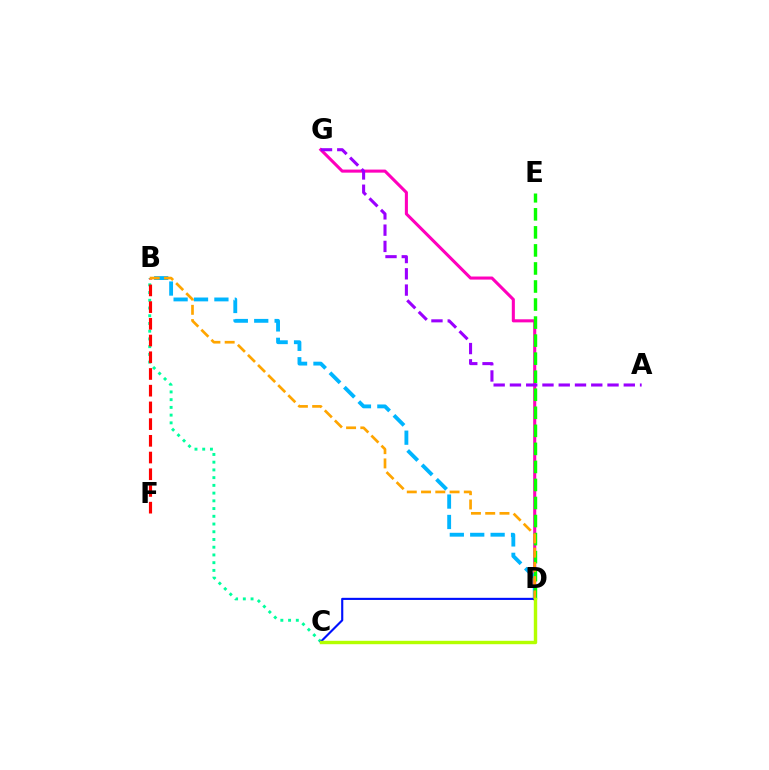{('D', 'G'): [{'color': '#ff00bd', 'line_style': 'solid', 'thickness': 2.21}], ('B', 'C'): [{'color': '#00ff9d', 'line_style': 'dotted', 'thickness': 2.1}], ('B', 'D'): [{'color': '#00b5ff', 'line_style': 'dashed', 'thickness': 2.77}, {'color': '#ffa500', 'line_style': 'dashed', 'thickness': 1.94}], ('B', 'F'): [{'color': '#ff0000', 'line_style': 'dashed', 'thickness': 2.27}], ('D', 'E'): [{'color': '#08ff00', 'line_style': 'dashed', 'thickness': 2.45}], ('C', 'D'): [{'color': '#0010ff', 'line_style': 'solid', 'thickness': 1.53}, {'color': '#b3ff00', 'line_style': 'solid', 'thickness': 2.46}], ('A', 'G'): [{'color': '#9b00ff', 'line_style': 'dashed', 'thickness': 2.21}]}